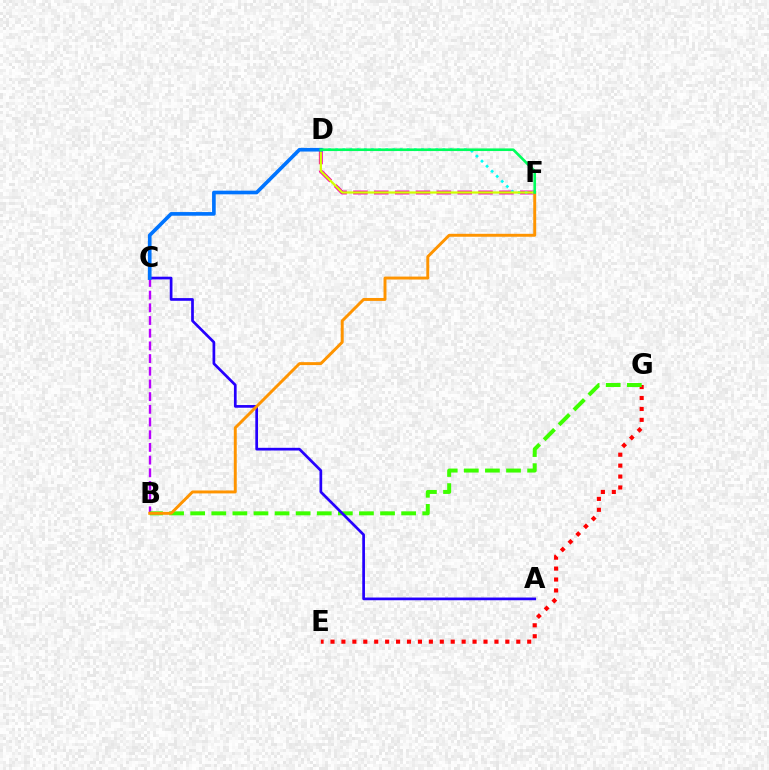{('B', 'C'): [{'color': '#b900ff', 'line_style': 'dashed', 'thickness': 1.72}], ('E', 'G'): [{'color': '#ff0000', 'line_style': 'dotted', 'thickness': 2.97}], ('B', 'G'): [{'color': '#3dff00', 'line_style': 'dashed', 'thickness': 2.87}], ('D', 'F'): [{'color': '#ff00ac', 'line_style': 'dashed', 'thickness': 2.83}, {'color': '#00fff6', 'line_style': 'dotted', 'thickness': 1.94}, {'color': '#d1ff00', 'line_style': 'solid', 'thickness': 1.6}, {'color': '#00ff5c', 'line_style': 'solid', 'thickness': 1.89}], ('A', 'C'): [{'color': '#2500ff', 'line_style': 'solid', 'thickness': 1.95}], ('B', 'F'): [{'color': '#ff9400', 'line_style': 'solid', 'thickness': 2.12}], ('C', 'D'): [{'color': '#0074ff', 'line_style': 'solid', 'thickness': 2.63}]}